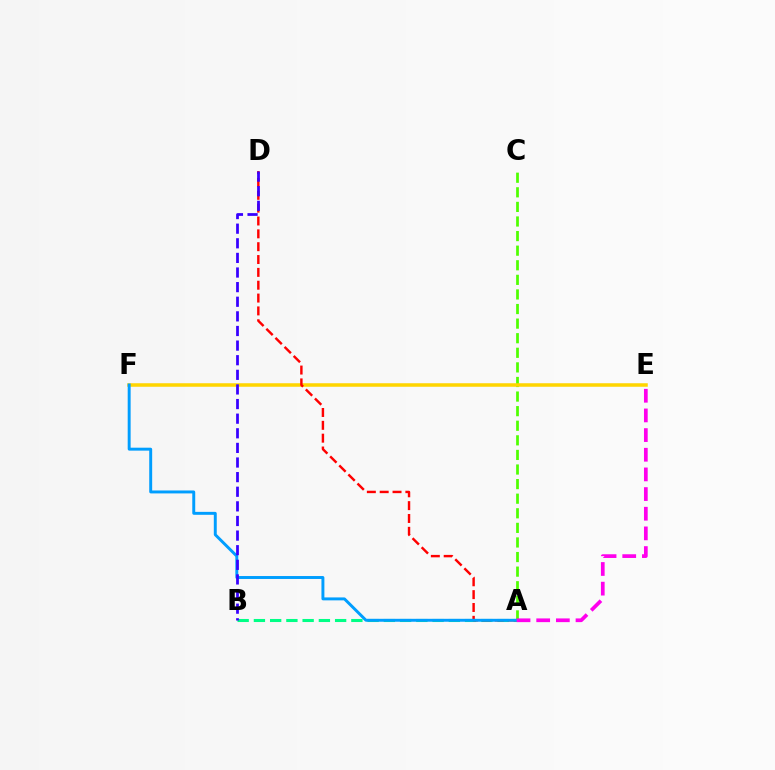{('A', 'B'): [{'color': '#00ff86', 'line_style': 'dashed', 'thickness': 2.21}], ('A', 'C'): [{'color': '#4fff00', 'line_style': 'dashed', 'thickness': 1.98}], ('E', 'F'): [{'color': '#ffd500', 'line_style': 'solid', 'thickness': 2.54}], ('A', 'D'): [{'color': '#ff0000', 'line_style': 'dashed', 'thickness': 1.74}], ('A', 'F'): [{'color': '#009eff', 'line_style': 'solid', 'thickness': 2.12}], ('B', 'D'): [{'color': '#3700ff', 'line_style': 'dashed', 'thickness': 1.99}], ('A', 'E'): [{'color': '#ff00ed', 'line_style': 'dashed', 'thickness': 2.67}]}